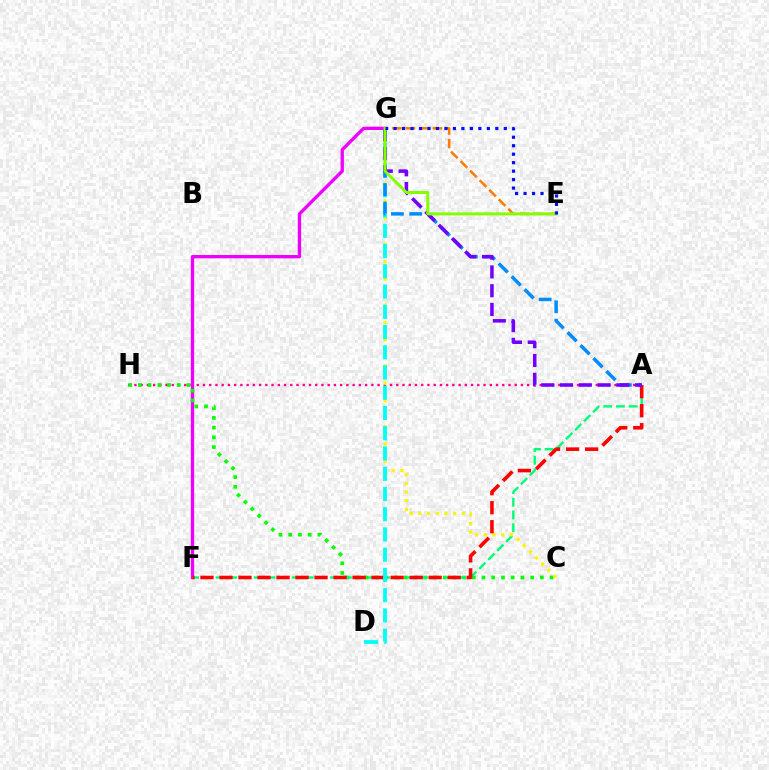{('A', 'H'): [{'color': '#ff0094', 'line_style': 'dotted', 'thickness': 1.69}], ('F', 'G'): [{'color': '#ee00ff', 'line_style': 'solid', 'thickness': 2.4}], ('C', 'H'): [{'color': '#08ff00', 'line_style': 'dotted', 'thickness': 2.64}], ('A', 'F'): [{'color': '#00ff74', 'line_style': 'dashed', 'thickness': 1.73}, {'color': '#ff0000', 'line_style': 'dashed', 'thickness': 2.58}], ('C', 'G'): [{'color': '#fcf500', 'line_style': 'dotted', 'thickness': 2.36}], ('E', 'G'): [{'color': '#ff7c00', 'line_style': 'dashed', 'thickness': 1.83}, {'color': '#84ff00', 'line_style': 'solid', 'thickness': 2.16}, {'color': '#0010ff', 'line_style': 'dotted', 'thickness': 2.3}], ('D', 'G'): [{'color': '#00fff6', 'line_style': 'dashed', 'thickness': 2.75}], ('A', 'G'): [{'color': '#008cff', 'line_style': 'dashed', 'thickness': 2.49}, {'color': '#7200ff', 'line_style': 'dashed', 'thickness': 2.55}]}